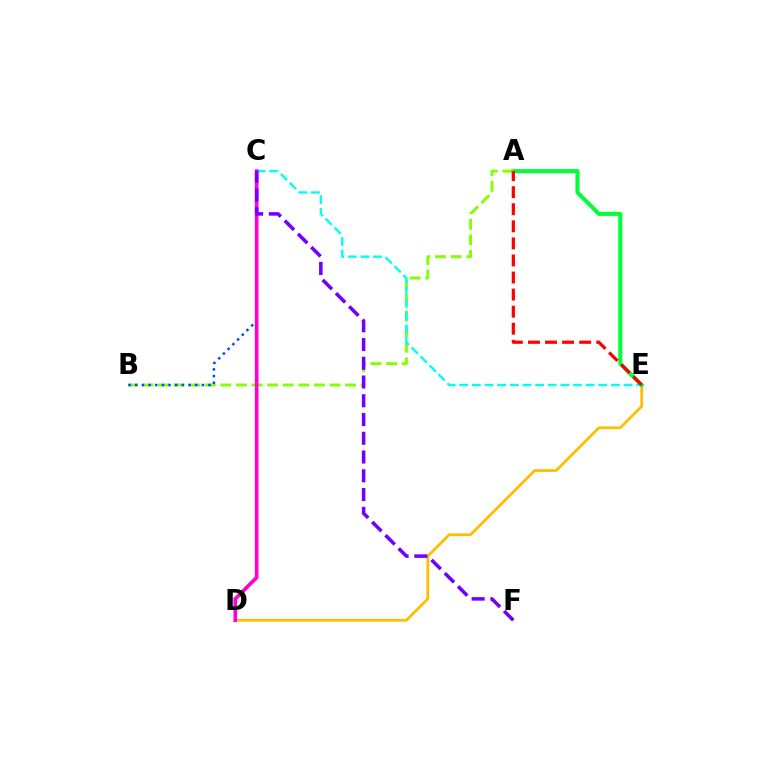{('D', 'E'): [{'color': '#ffbd00', 'line_style': 'solid', 'thickness': 1.97}], ('A', 'E'): [{'color': '#00ff39', 'line_style': 'solid', 'thickness': 2.94}, {'color': '#ff0000', 'line_style': 'dashed', 'thickness': 2.32}], ('A', 'B'): [{'color': '#84ff00', 'line_style': 'dashed', 'thickness': 2.12}], ('C', 'E'): [{'color': '#00fff6', 'line_style': 'dashed', 'thickness': 1.72}], ('B', 'C'): [{'color': '#004bff', 'line_style': 'dotted', 'thickness': 1.81}], ('C', 'D'): [{'color': '#ff00cf', 'line_style': 'solid', 'thickness': 2.65}], ('C', 'F'): [{'color': '#7200ff', 'line_style': 'dashed', 'thickness': 2.55}]}